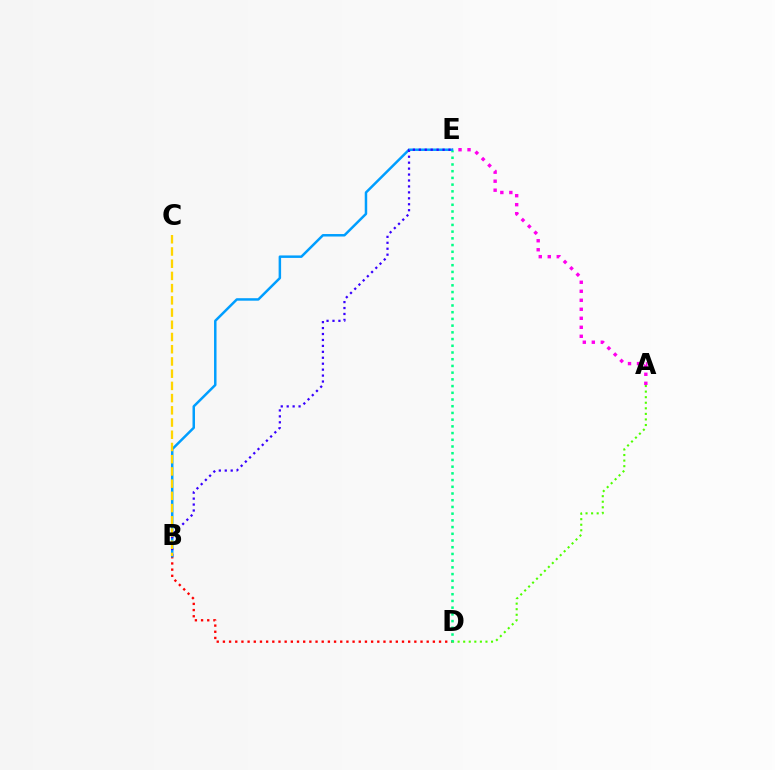{('B', 'D'): [{'color': '#ff0000', 'line_style': 'dotted', 'thickness': 1.68}], ('A', 'E'): [{'color': '#ff00ed', 'line_style': 'dotted', 'thickness': 2.45}], ('A', 'D'): [{'color': '#4fff00', 'line_style': 'dotted', 'thickness': 1.51}], ('D', 'E'): [{'color': '#00ff86', 'line_style': 'dotted', 'thickness': 1.82}], ('B', 'E'): [{'color': '#009eff', 'line_style': 'solid', 'thickness': 1.79}, {'color': '#3700ff', 'line_style': 'dotted', 'thickness': 1.61}], ('B', 'C'): [{'color': '#ffd500', 'line_style': 'dashed', 'thickness': 1.66}]}